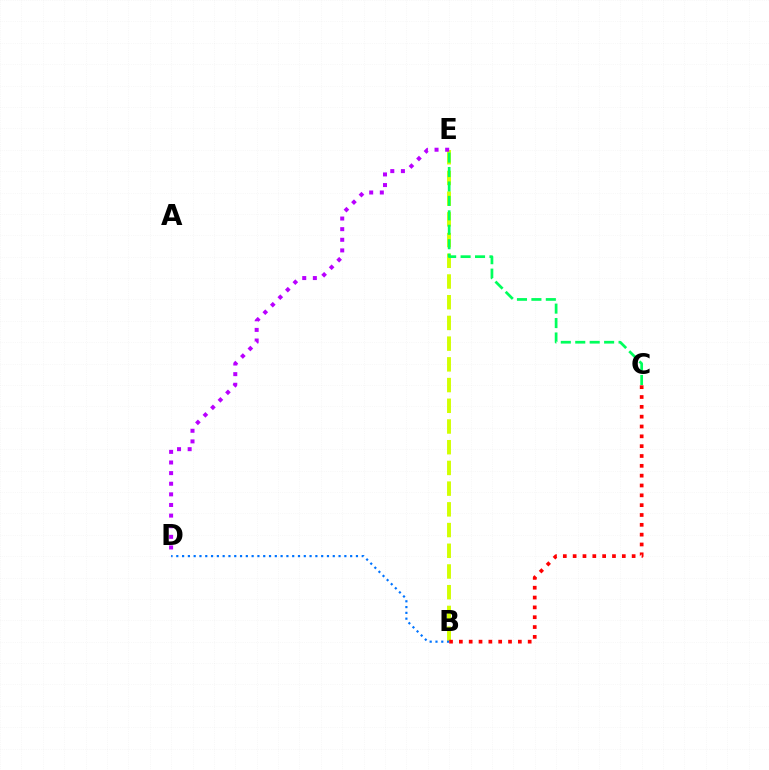{('B', 'E'): [{'color': '#d1ff00', 'line_style': 'dashed', 'thickness': 2.81}], ('D', 'E'): [{'color': '#b900ff', 'line_style': 'dotted', 'thickness': 2.89}], ('C', 'E'): [{'color': '#00ff5c', 'line_style': 'dashed', 'thickness': 1.96}], ('B', 'C'): [{'color': '#ff0000', 'line_style': 'dotted', 'thickness': 2.67}], ('B', 'D'): [{'color': '#0074ff', 'line_style': 'dotted', 'thickness': 1.57}]}